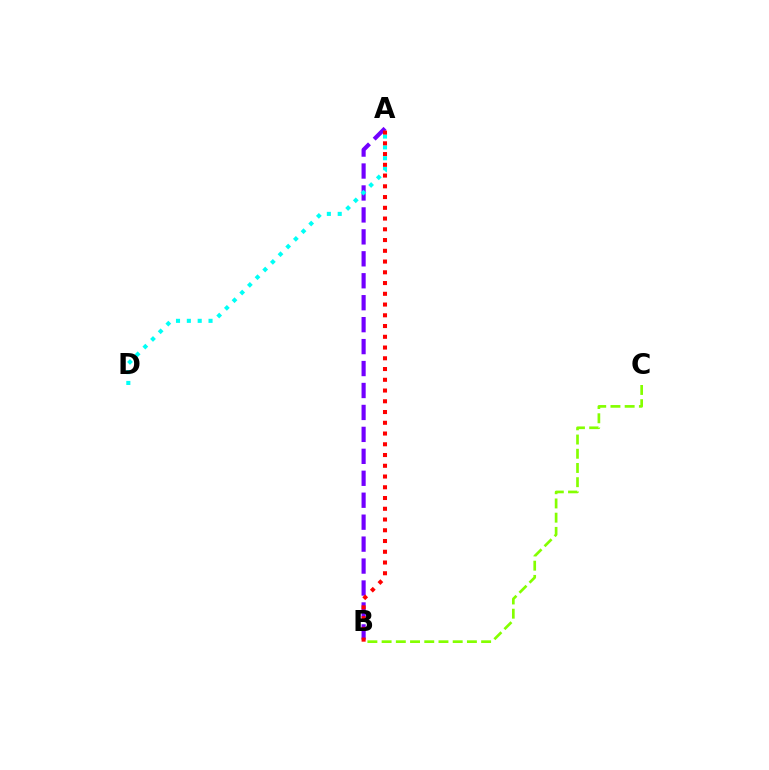{('A', 'B'): [{'color': '#7200ff', 'line_style': 'dashed', 'thickness': 2.98}, {'color': '#ff0000', 'line_style': 'dotted', 'thickness': 2.92}], ('A', 'D'): [{'color': '#00fff6', 'line_style': 'dotted', 'thickness': 2.95}], ('B', 'C'): [{'color': '#84ff00', 'line_style': 'dashed', 'thickness': 1.93}]}